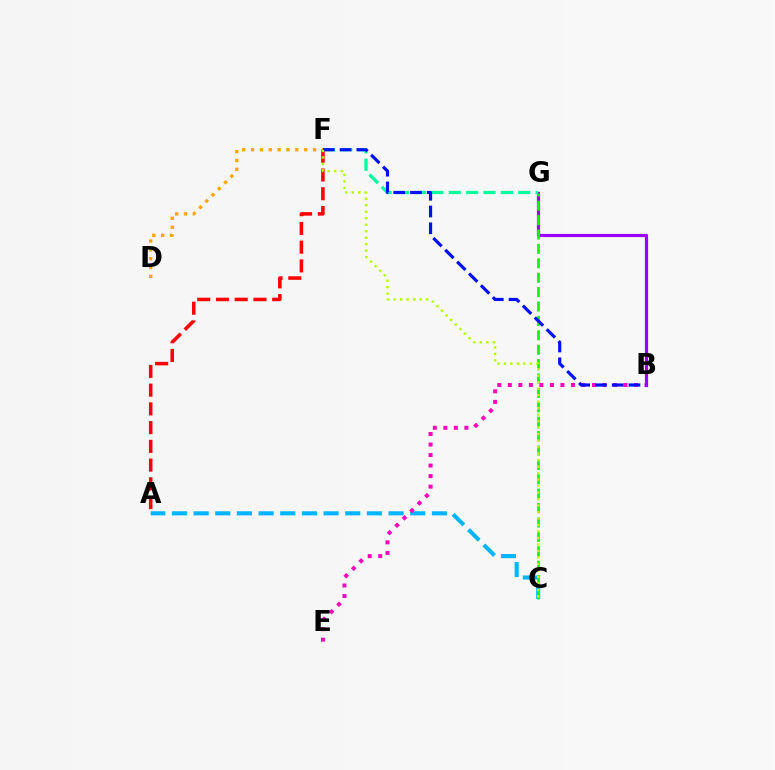{('B', 'G'): [{'color': '#9b00ff', 'line_style': 'solid', 'thickness': 2.3}], ('F', 'G'): [{'color': '#00ff9d', 'line_style': 'dashed', 'thickness': 2.36}], ('A', 'C'): [{'color': '#00b5ff', 'line_style': 'dashed', 'thickness': 2.94}], ('C', 'G'): [{'color': '#08ff00', 'line_style': 'dashed', 'thickness': 1.96}], ('B', 'E'): [{'color': '#ff00bd', 'line_style': 'dotted', 'thickness': 2.86}], ('A', 'F'): [{'color': '#ff0000', 'line_style': 'dashed', 'thickness': 2.55}], ('D', 'F'): [{'color': '#ffa500', 'line_style': 'dotted', 'thickness': 2.4}], ('B', 'F'): [{'color': '#0010ff', 'line_style': 'dashed', 'thickness': 2.28}], ('C', 'F'): [{'color': '#b3ff00', 'line_style': 'dotted', 'thickness': 1.76}]}